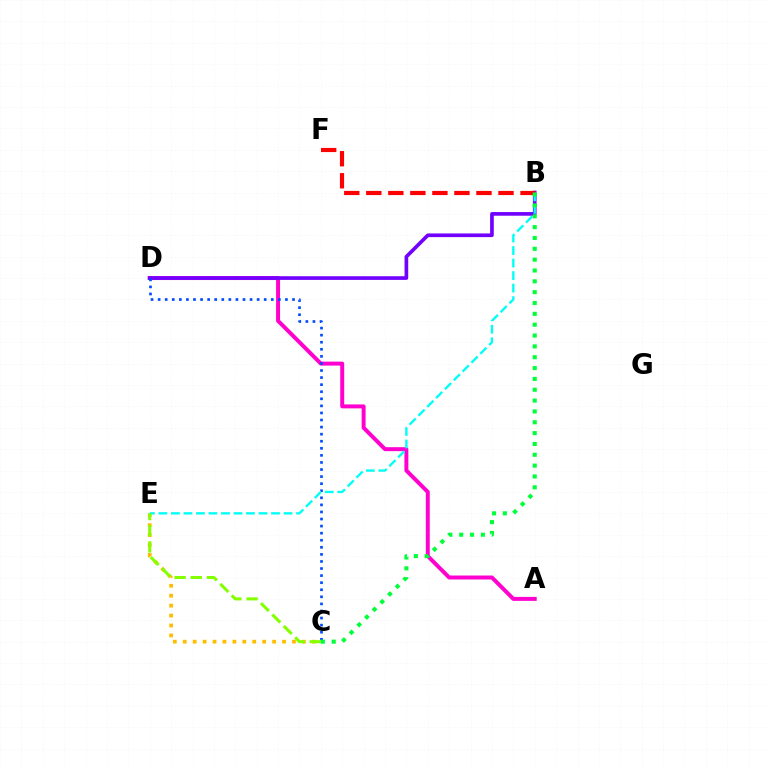{('A', 'D'): [{'color': '#ff00cf', 'line_style': 'solid', 'thickness': 2.85}], ('C', 'E'): [{'color': '#ffbd00', 'line_style': 'dotted', 'thickness': 2.7}, {'color': '#84ff00', 'line_style': 'dashed', 'thickness': 2.2}], ('B', 'D'): [{'color': '#7200ff', 'line_style': 'solid', 'thickness': 2.64}], ('C', 'D'): [{'color': '#004bff', 'line_style': 'dotted', 'thickness': 1.92}], ('B', 'E'): [{'color': '#00fff6', 'line_style': 'dashed', 'thickness': 1.7}], ('B', 'F'): [{'color': '#ff0000', 'line_style': 'dashed', 'thickness': 2.99}], ('B', 'C'): [{'color': '#00ff39', 'line_style': 'dotted', 'thickness': 2.95}]}